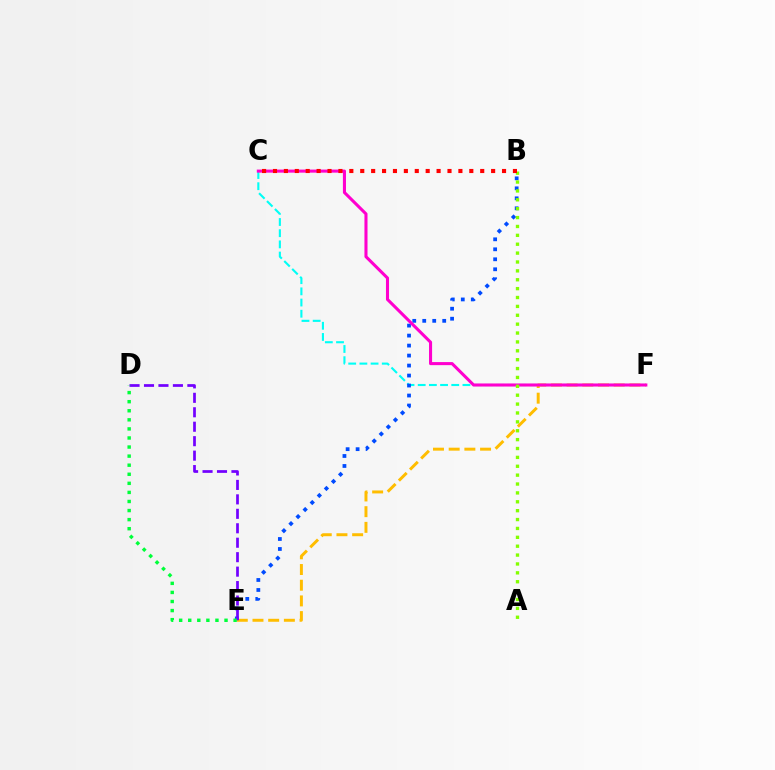{('E', 'F'): [{'color': '#ffbd00', 'line_style': 'dashed', 'thickness': 2.13}], ('C', 'F'): [{'color': '#00fff6', 'line_style': 'dashed', 'thickness': 1.52}, {'color': '#ff00cf', 'line_style': 'solid', 'thickness': 2.21}], ('B', 'E'): [{'color': '#004bff', 'line_style': 'dotted', 'thickness': 2.71}], ('D', 'E'): [{'color': '#7200ff', 'line_style': 'dashed', 'thickness': 1.96}, {'color': '#00ff39', 'line_style': 'dotted', 'thickness': 2.46}], ('A', 'B'): [{'color': '#84ff00', 'line_style': 'dotted', 'thickness': 2.41}], ('B', 'C'): [{'color': '#ff0000', 'line_style': 'dotted', 'thickness': 2.96}]}